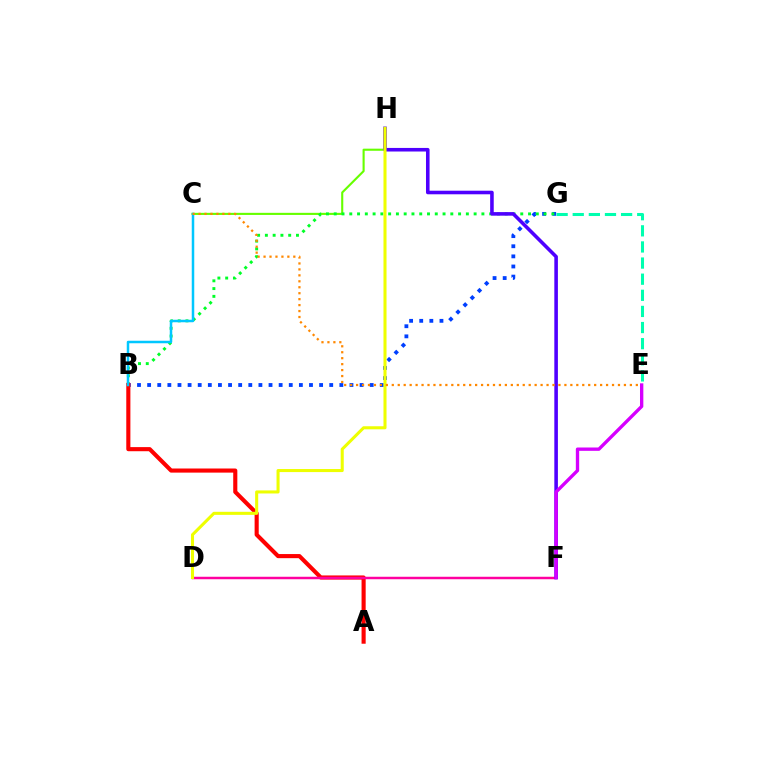{('B', 'G'): [{'color': '#003fff', 'line_style': 'dotted', 'thickness': 2.75}, {'color': '#00ff27', 'line_style': 'dotted', 'thickness': 2.11}], ('C', 'H'): [{'color': '#66ff00', 'line_style': 'solid', 'thickness': 1.52}], ('A', 'B'): [{'color': '#ff0000', 'line_style': 'solid', 'thickness': 2.96}], ('D', 'F'): [{'color': '#ff00a0', 'line_style': 'solid', 'thickness': 1.78}], ('B', 'C'): [{'color': '#00c7ff', 'line_style': 'solid', 'thickness': 1.8}], ('F', 'H'): [{'color': '#4f00ff', 'line_style': 'solid', 'thickness': 2.57}], ('D', 'H'): [{'color': '#eeff00', 'line_style': 'solid', 'thickness': 2.2}], ('E', 'G'): [{'color': '#00ffaf', 'line_style': 'dashed', 'thickness': 2.19}], ('E', 'F'): [{'color': '#d600ff', 'line_style': 'solid', 'thickness': 2.4}], ('C', 'E'): [{'color': '#ff8800', 'line_style': 'dotted', 'thickness': 1.62}]}